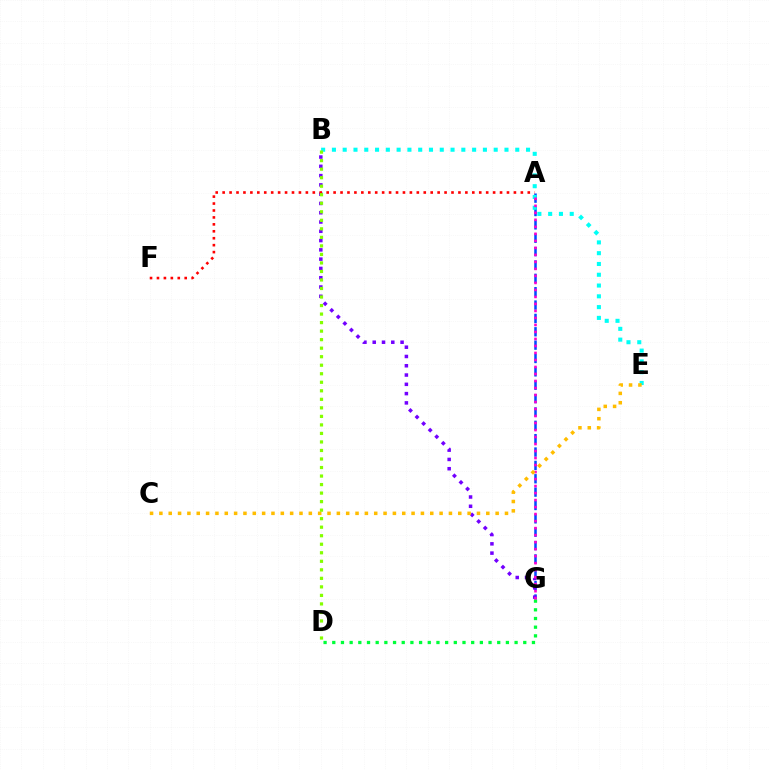{('A', 'G'): [{'color': '#004bff', 'line_style': 'dashed', 'thickness': 1.82}, {'color': '#ff00cf', 'line_style': 'dotted', 'thickness': 1.9}], ('B', 'G'): [{'color': '#7200ff', 'line_style': 'dotted', 'thickness': 2.52}], ('B', 'E'): [{'color': '#00fff6', 'line_style': 'dotted', 'thickness': 2.93}], ('D', 'G'): [{'color': '#00ff39', 'line_style': 'dotted', 'thickness': 2.36}], ('A', 'F'): [{'color': '#ff0000', 'line_style': 'dotted', 'thickness': 1.88}], ('C', 'E'): [{'color': '#ffbd00', 'line_style': 'dotted', 'thickness': 2.54}], ('B', 'D'): [{'color': '#84ff00', 'line_style': 'dotted', 'thickness': 2.32}]}